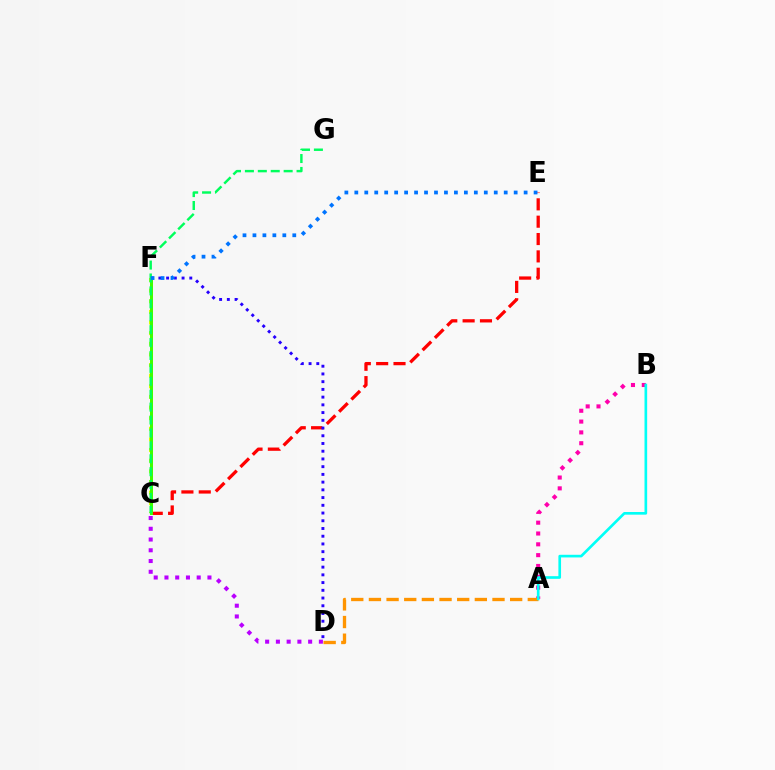{('A', 'B'): [{'color': '#ff00ac', 'line_style': 'dotted', 'thickness': 2.94}, {'color': '#00fff6', 'line_style': 'solid', 'thickness': 1.91}], ('C', 'F'): [{'color': '#d1ff00', 'line_style': 'dotted', 'thickness': 2.89}, {'color': '#3dff00', 'line_style': 'solid', 'thickness': 2.16}], ('C', 'E'): [{'color': '#ff0000', 'line_style': 'dashed', 'thickness': 2.36}], ('D', 'F'): [{'color': '#2500ff', 'line_style': 'dotted', 'thickness': 2.1}], ('A', 'D'): [{'color': '#ff9400', 'line_style': 'dashed', 'thickness': 2.4}], ('C', 'D'): [{'color': '#b900ff', 'line_style': 'dotted', 'thickness': 2.92}], ('C', 'G'): [{'color': '#00ff5c', 'line_style': 'dashed', 'thickness': 1.75}], ('E', 'F'): [{'color': '#0074ff', 'line_style': 'dotted', 'thickness': 2.71}]}